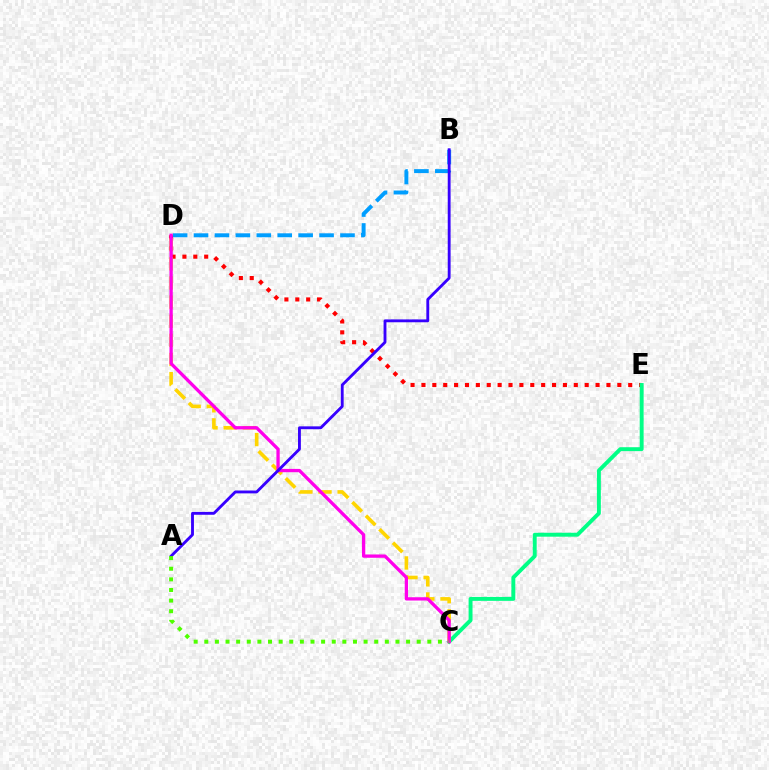{('D', 'E'): [{'color': '#ff0000', 'line_style': 'dotted', 'thickness': 2.96}], ('B', 'D'): [{'color': '#009eff', 'line_style': 'dashed', 'thickness': 2.84}], ('C', 'E'): [{'color': '#00ff86', 'line_style': 'solid', 'thickness': 2.82}], ('C', 'D'): [{'color': '#ffd500', 'line_style': 'dashed', 'thickness': 2.6}, {'color': '#ff00ed', 'line_style': 'solid', 'thickness': 2.37}], ('A', 'B'): [{'color': '#3700ff', 'line_style': 'solid', 'thickness': 2.06}], ('A', 'C'): [{'color': '#4fff00', 'line_style': 'dotted', 'thickness': 2.89}]}